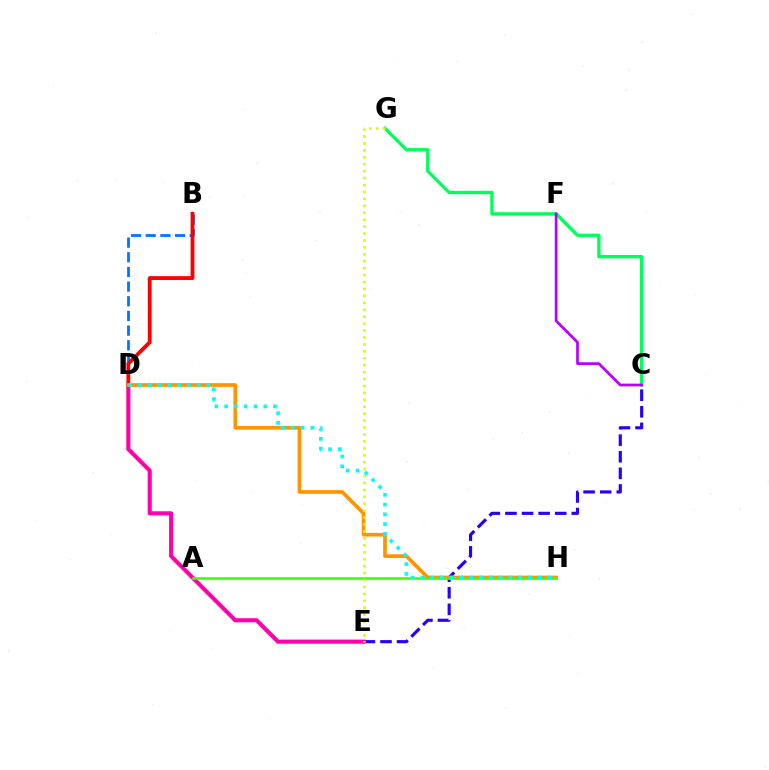{('C', 'E'): [{'color': '#2500ff', 'line_style': 'dashed', 'thickness': 2.25}], ('D', 'E'): [{'color': '#ff00ac', 'line_style': 'solid', 'thickness': 2.96}], ('B', 'D'): [{'color': '#0074ff', 'line_style': 'dashed', 'thickness': 1.99}, {'color': '#ff0000', 'line_style': 'solid', 'thickness': 2.76}], ('C', 'G'): [{'color': '#00ff5c', 'line_style': 'solid', 'thickness': 2.4}], ('D', 'H'): [{'color': '#ff9400', 'line_style': 'solid', 'thickness': 2.65}, {'color': '#00fff6', 'line_style': 'dotted', 'thickness': 2.66}], ('A', 'H'): [{'color': '#3dff00', 'line_style': 'solid', 'thickness': 1.86}], ('E', 'G'): [{'color': '#d1ff00', 'line_style': 'dotted', 'thickness': 1.88}], ('C', 'F'): [{'color': '#b900ff', 'line_style': 'solid', 'thickness': 1.96}]}